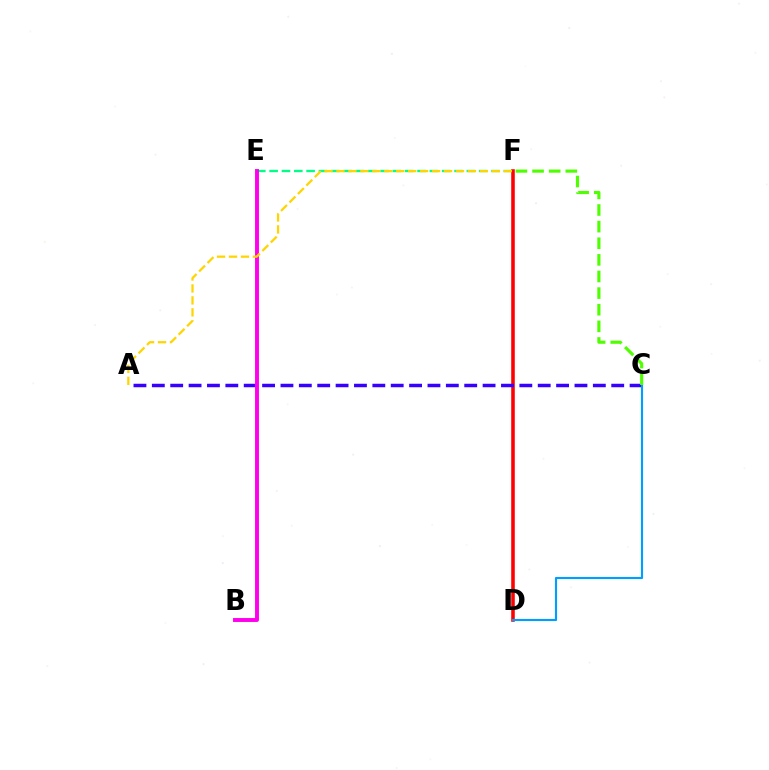{('E', 'F'): [{'color': '#00ff86', 'line_style': 'dashed', 'thickness': 1.67}], ('D', 'F'): [{'color': '#ff0000', 'line_style': 'solid', 'thickness': 2.57}], ('A', 'C'): [{'color': '#3700ff', 'line_style': 'dashed', 'thickness': 2.5}], ('C', 'D'): [{'color': '#009eff', 'line_style': 'solid', 'thickness': 1.54}], ('C', 'F'): [{'color': '#4fff00', 'line_style': 'dashed', 'thickness': 2.26}], ('B', 'E'): [{'color': '#ff00ed', 'line_style': 'solid', 'thickness': 2.82}], ('A', 'F'): [{'color': '#ffd500', 'line_style': 'dashed', 'thickness': 1.62}]}